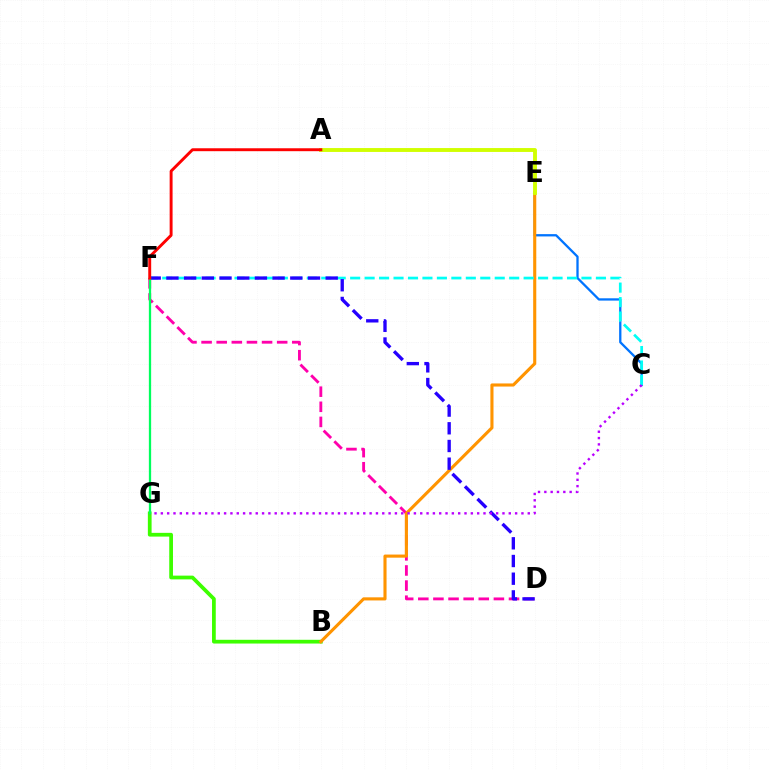{('B', 'G'): [{'color': '#3dff00', 'line_style': 'solid', 'thickness': 2.7}], ('D', 'F'): [{'color': '#ff00ac', 'line_style': 'dashed', 'thickness': 2.05}, {'color': '#2500ff', 'line_style': 'dashed', 'thickness': 2.4}], ('C', 'E'): [{'color': '#0074ff', 'line_style': 'solid', 'thickness': 1.65}], ('B', 'E'): [{'color': '#ff9400', 'line_style': 'solid', 'thickness': 2.23}], ('C', 'F'): [{'color': '#00fff6', 'line_style': 'dashed', 'thickness': 1.96}], ('C', 'G'): [{'color': '#b900ff', 'line_style': 'dotted', 'thickness': 1.72}], ('A', 'E'): [{'color': '#d1ff00', 'line_style': 'solid', 'thickness': 2.79}], ('F', 'G'): [{'color': '#00ff5c', 'line_style': 'solid', 'thickness': 1.64}], ('A', 'F'): [{'color': '#ff0000', 'line_style': 'solid', 'thickness': 2.1}]}